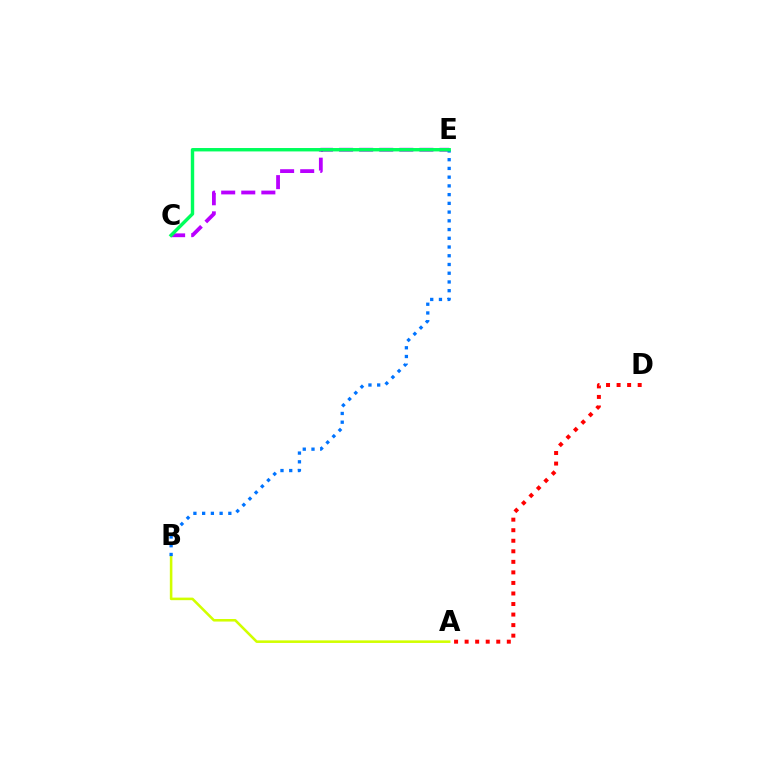{('A', 'B'): [{'color': '#d1ff00', 'line_style': 'solid', 'thickness': 1.85}], ('C', 'E'): [{'color': '#b900ff', 'line_style': 'dashed', 'thickness': 2.73}, {'color': '#00ff5c', 'line_style': 'solid', 'thickness': 2.45}], ('A', 'D'): [{'color': '#ff0000', 'line_style': 'dotted', 'thickness': 2.86}], ('B', 'E'): [{'color': '#0074ff', 'line_style': 'dotted', 'thickness': 2.37}]}